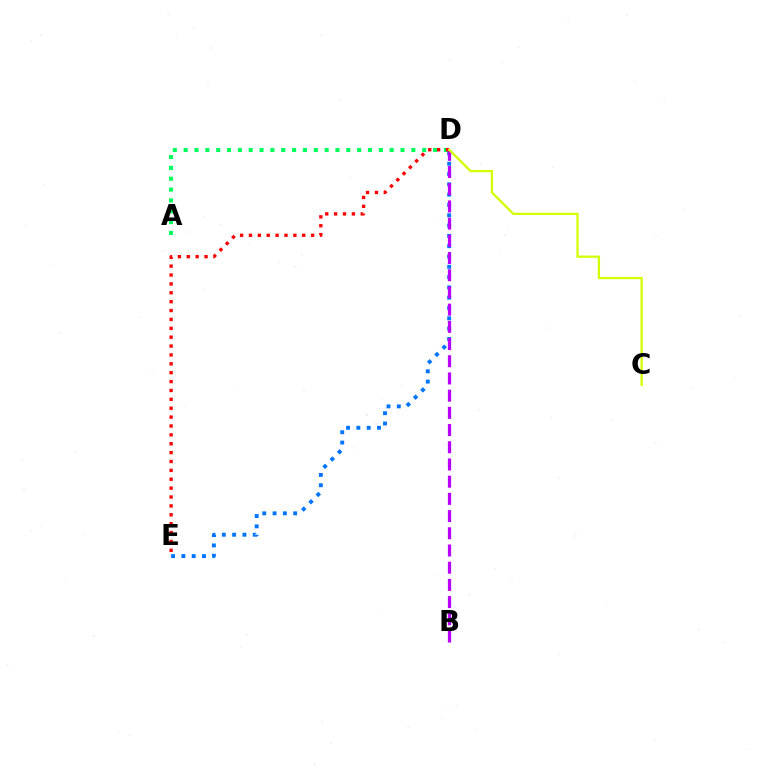{('A', 'D'): [{'color': '#00ff5c', 'line_style': 'dotted', 'thickness': 2.95}], ('D', 'E'): [{'color': '#0074ff', 'line_style': 'dotted', 'thickness': 2.8}, {'color': '#ff0000', 'line_style': 'dotted', 'thickness': 2.41}], ('B', 'D'): [{'color': '#b900ff', 'line_style': 'dashed', 'thickness': 2.34}], ('C', 'D'): [{'color': '#d1ff00', 'line_style': 'solid', 'thickness': 1.63}]}